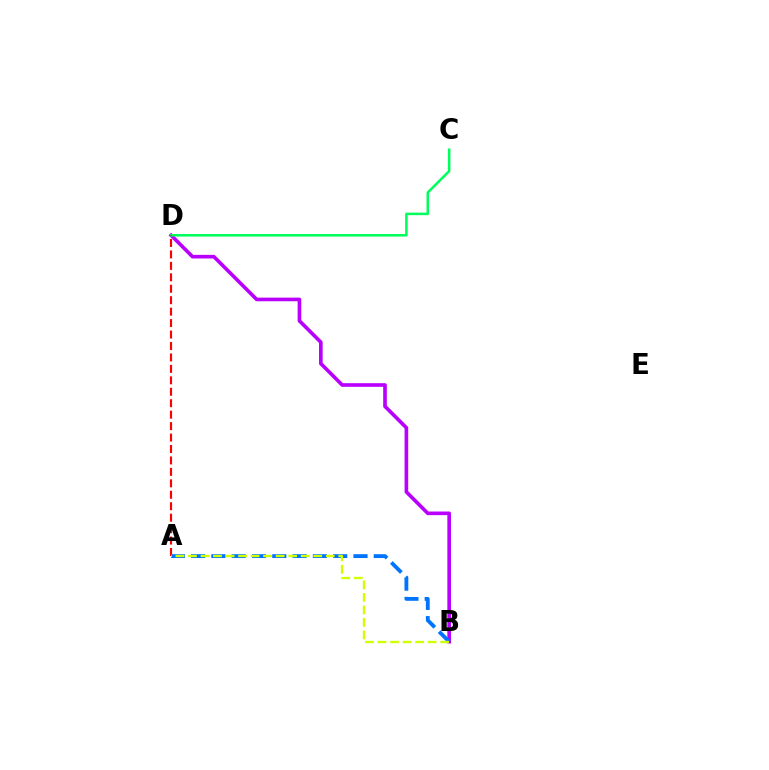{('B', 'D'): [{'color': '#b900ff', 'line_style': 'solid', 'thickness': 2.62}], ('A', 'B'): [{'color': '#0074ff', 'line_style': 'dashed', 'thickness': 2.76}, {'color': '#d1ff00', 'line_style': 'dashed', 'thickness': 1.7}], ('C', 'D'): [{'color': '#00ff5c', 'line_style': 'solid', 'thickness': 1.82}], ('A', 'D'): [{'color': '#ff0000', 'line_style': 'dashed', 'thickness': 1.55}]}